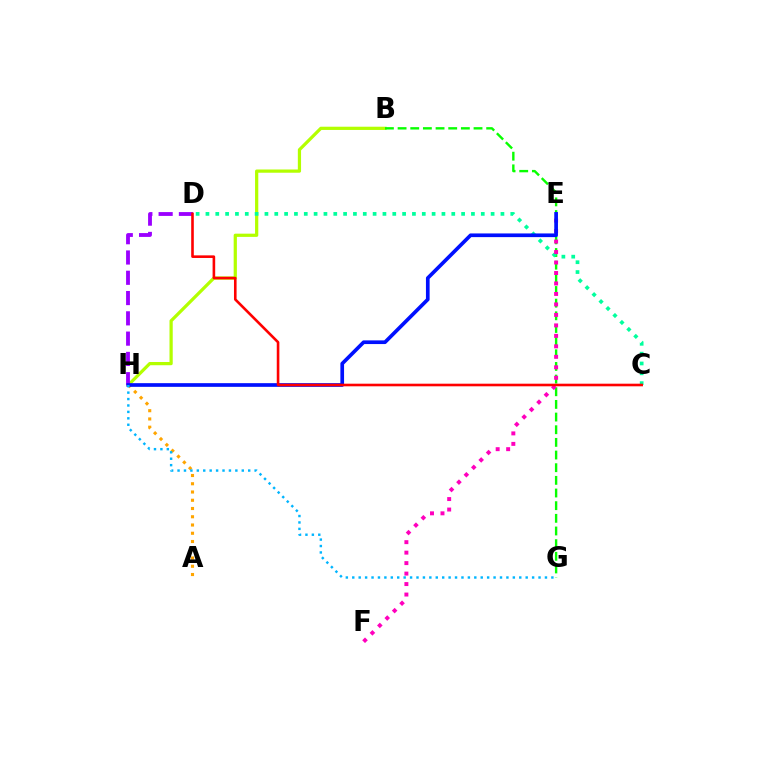{('A', 'H'): [{'color': '#ffa500', 'line_style': 'dotted', 'thickness': 2.24}], ('B', 'H'): [{'color': '#b3ff00', 'line_style': 'solid', 'thickness': 2.32}], ('B', 'G'): [{'color': '#08ff00', 'line_style': 'dashed', 'thickness': 1.72}], ('C', 'D'): [{'color': '#00ff9d', 'line_style': 'dotted', 'thickness': 2.67}, {'color': '#ff0000', 'line_style': 'solid', 'thickness': 1.88}], ('D', 'H'): [{'color': '#9b00ff', 'line_style': 'dashed', 'thickness': 2.76}], ('E', 'F'): [{'color': '#ff00bd', 'line_style': 'dotted', 'thickness': 2.85}], ('E', 'H'): [{'color': '#0010ff', 'line_style': 'solid', 'thickness': 2.65}], ('G', 'H'): [{'color': '#00b5ff', 'line_style': 'dotted', 'thickness': 1.75}]}